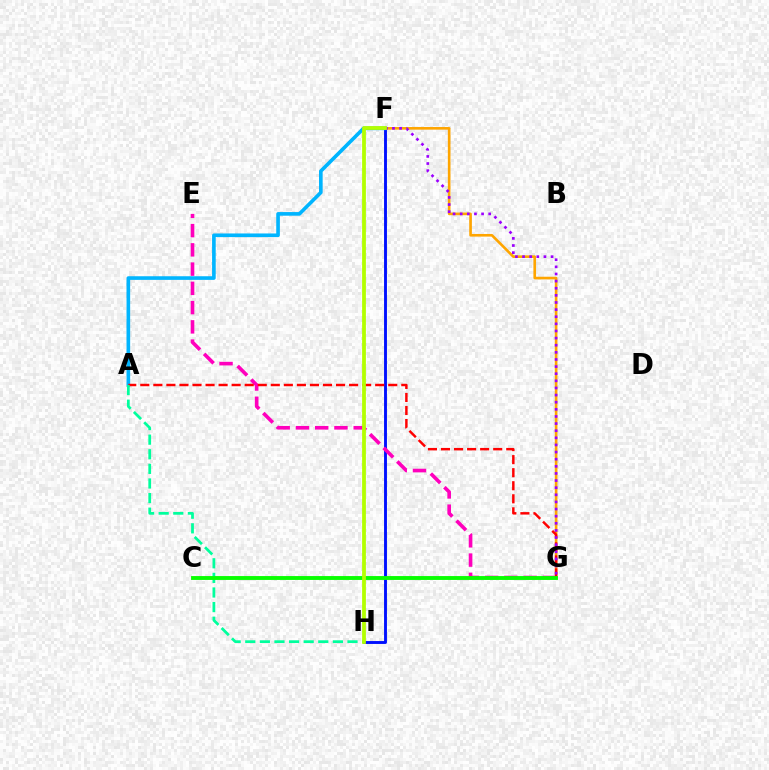{('F', 'H'): [{'color': '#0010ff', 'line_style': 'solid', 'thickness': 2.08}, {'color': '#b3ff00', 'line_style': 'solid', 'thickness': 2.72}], ('E', 'G'): [{'color': '#ff00bd', 'line_style': 'dashed', 'thickness': 2.62}], ('A', 'F'): [{'color': '#00b5ff', 'line_style': 'solid', 'thickness': 2.62}], ('F', 'G'): [{'color': '#ffa500', 'line_style': 'solid', 'thickness': 1.9}, {'color': '#9b00ff', 'line_style': 'dotted', 'thickness': 1.94}], ('A', 'G'): [{'color': '#ff0000', 'line_style': 'dashed', 'thickness': 1.77}], ('A', 'H'): [{'color': '#00ff9d', 'line_style': 'dashed', 'thickness': 1.98}], ('C', 'G'): [{'color': '#08ff00', 'line_style': 'solid', 'thickness': 2.79}]}